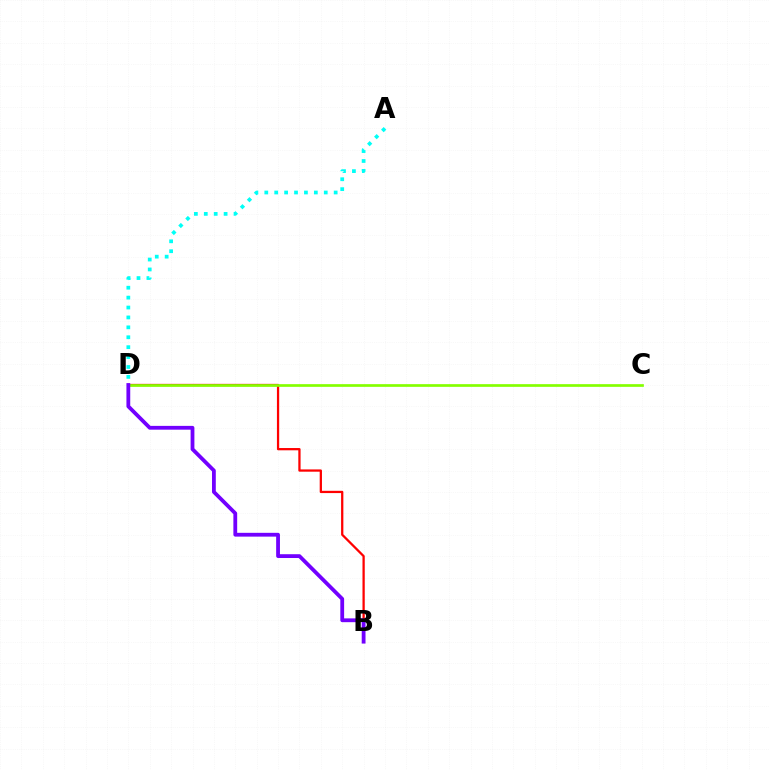{('A', 'D'): [{'color': '#00fff6', 'line_style': 'dotted', 'thickness': 2.69}], ('B', 'D'): [{'color': '#ff0000', 'line_style': 'solid', 'thickness': 1.63}, {'color': '#7200ff', 'line_style': 'solid', 'thickness': 2.73}], ('C', 'D'): [{'color': '#84ff00', 'line_style': 'solid', 'thickness': 1.94}]}